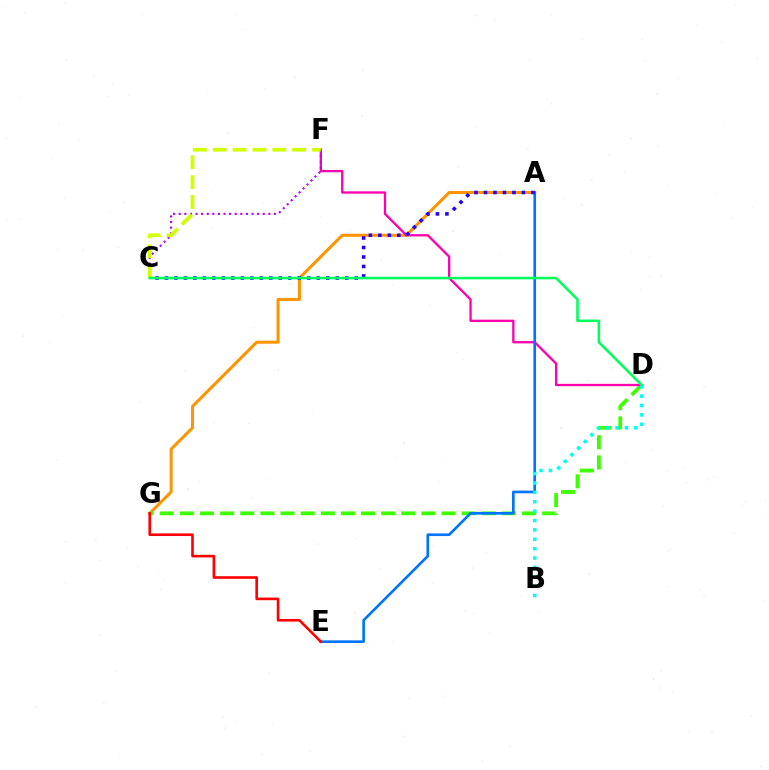{('A', 'G'): [{'color': '#ff9400', 'line_style': 'solid', 'thickness': 2.18}], ('D', 'G'): [{'color': '#3dff00', 'line_style': 'dashed', 'thickness': 2.73}], ('D', 'F'): [{'color': '#ff00ac', 'line_style': 'solid', 'thickness': 1.66}], ('A', 'E'): [{'color': '#0074ff', 'line_style': 'solid', 'thickness': 1.91}], ('C', 'F'): [{'color': '#b900ff', 'line_style': 'dotted', 'thickness': 1.52}, {'color': '#d1ff00', 'line_style': 'dashed', 'thickness': 2.7}], ('E', 'G'): [{'color': '#ff0000', 'line_style': 'solid', 'thickness': 1.88}], ('B', 'D'): [{'color': '#00fff6', 'line_style': 'dotted', 'thickness': 2.55}], ('A', 'C'): [{'color': '#2500ff', 'line_style': 'dotted', 'thickness': 2.58}], ('C', 'D'): [{'color': '#00ff5c', 'line_style': 'solid', 'thickness': 1.84}]}